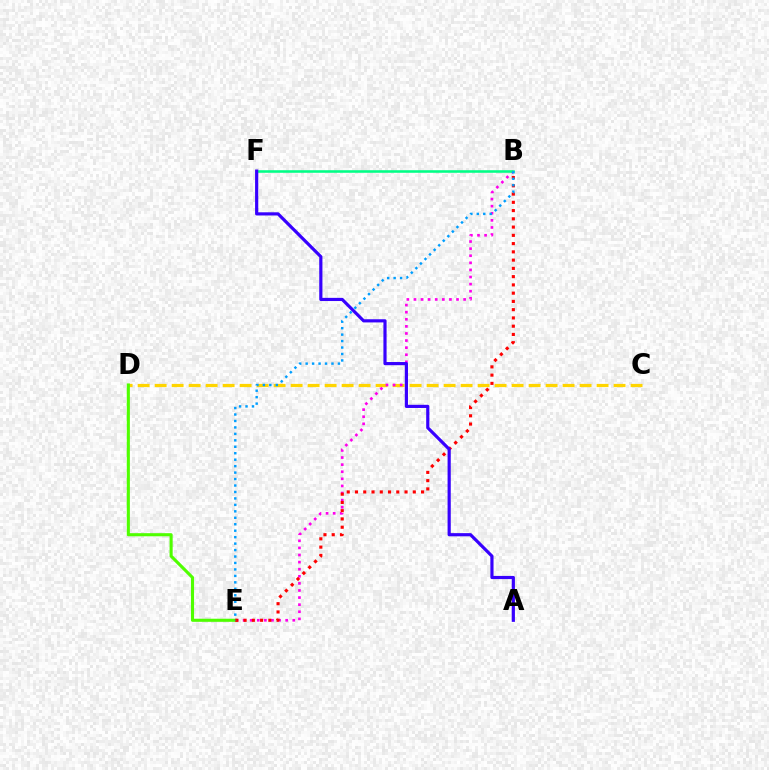{('C', 'D'): [{'color': '#ffd500', 'line_style': 'dashed', 'thickness': 2.31}], ('B', 'E'): [{'color': '#ff00ed', 'line_style': 'dotted', 'thickness': 1.93}, {'color': '#ff0000', 'line_style': 'dotted', 'thickness': 2.24}, {'color': '#009eff', 'line_style': 'dotted', 'thickness': 1.75}], ('D', 'E'): [{'color': '#4fff00', 'line_style': 'solid', 'thickness': 2.23}], ('B', 'F'): [{'color': '#00ff86', 'line_style': 'solid', 'thickness': 1.84}], ('A', 'F'): [{'color': '#3700ff', 'line_style': 'solid', 'thickness': 2.28}]}